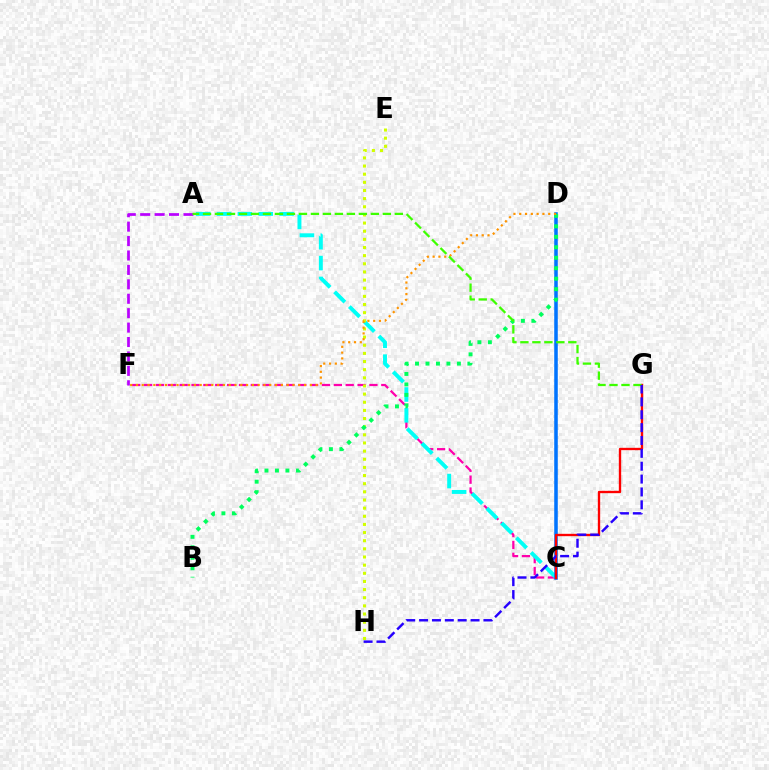{('C', 'F'): [{'color': '#ff00ac', 'line_style': 'dashed', 'thickness': 1.61}], ('A', 'C'): [{'color': '#00fff6', 'line_style': 'dashed', 'thickness': 2.83}], ('A', 'F'): [{'color': '#b900ff', 'line_style': 'dashed', 'thickness': 1.96}], ('C', 'D'): [{'color': '#0074ff', 'line_style': 'solid', 'thickness': 2.55}], ('E', 'H'): [{'color': '#d1ff00', 'line_style': 'dotted', 'thickness': 2.21}], ('B', 'D'): [{'color': '#00ff5c', 'line_style': 'dotted', 'thickness': 2.85}], ('D', 'F'): [{'color': '#ff9400', 'line_style': 'dotted', 'thickness': 1.57}], ('C', 'G'): [{'color': '#ff0000', 'line_style': 'solid', 'thickness': 1.69}], ('A', 'G'): [{'color': '#3dff00', 'line_style': 'dashed', 'thickness': 1.63}], ('G', 'H'): [{'color': '#2500ff', 'line_style': 'dashed', 'thickness': 1.75}]}